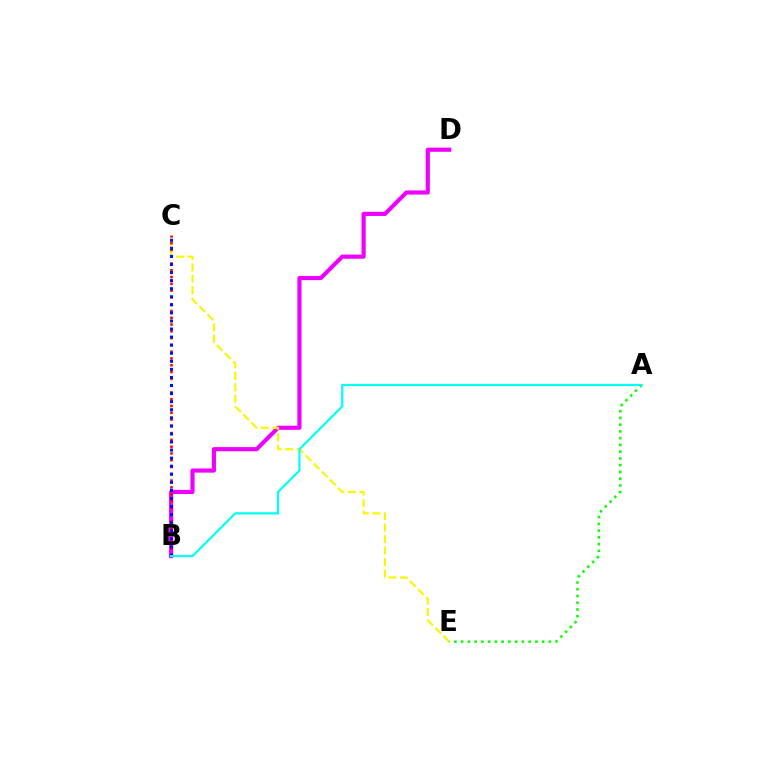{('A', 'E'): [{'color': '#08ff00', 'line_style': 'dotted', 'thickness': 1.83}], ('B', 'D'): [{'color': '#ee00ff', 'line_style': 'solid', 'thickness': 2.98}], ('C', 'E'): [{'color': '#fcf500', 'line_style': 'dashed', 'thickness': 1.56}], ('B', 'C'): [{'color': '#ff0000', 'line_style': 'dotted', 'thickness': 1.84}, {'color': '#0010ff', 'line_style': 'dotted', 'thickness': 2.19}], ('A', 'B'): [{'color': '#00fff6', 'line_style': 'solid', 'thickness': 1.57}]}